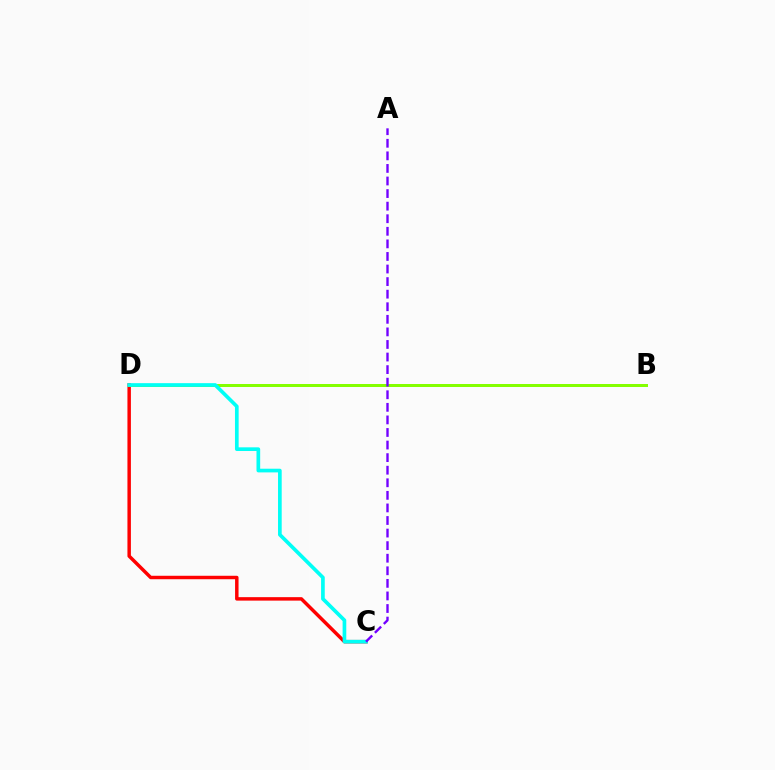{('C', 'D'): [{'color': '#ff0000', 'line_style': 'solid', 'thickness': 2.49}, {'color': '#00fff6', 'line_style': 'solid', 'thickness': 2.65}], ('B', 'D'): [{'color': '#84ff00', 'line_style': 'solid', 'thickness': 2.15}], ('A', 'C'): [{'color': '#7200ff', 'line_style': 'dashed', 'thickness': 1.71}]}